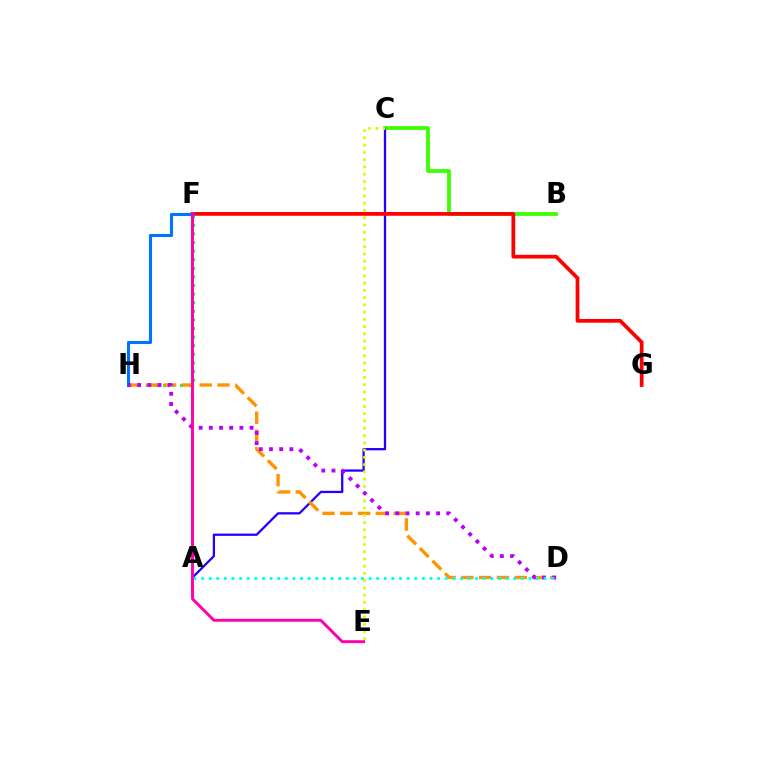{('B', 'C'): [{'color': '#3dff00', 'line_style': 'solid', 'thickness': 2.72}], ('A', 'C'): [{'color': '#2500ff', 'line_style': 'solid', 'thickness': 1.64}], ('F', 'G'): [{'color': '#ff0000', 'line_style': 'solid', 'thickness': 2.69}], ('F', 'H'): [{'color': '#00ff5c', 'line_style': 'dotted', 'thickness': 2.34}, {'color': '#0074ff', 'line_style': 'solid', 'thickness': 2.22}], ('D', 'H'): [{'color': '#ff9400', 'line_style': 'dashed', 'thickness': 2.42}, {'color': '#b900ff', 'line_style': 'dotted', 'thickness': 2.77}], ('C', 'E'): [{'color': '#d1ff00', 'line_style': 'dotted', 'thickness': 1.97}], ('A', 'D'): [{'color': '#00fff6', 'line_style': 'dotted', 'thickness': 2.07}], ('E', 'F'): [{'color': '#ff00ac', 'line_style': 'solid', 'thickness': 2.1}]}